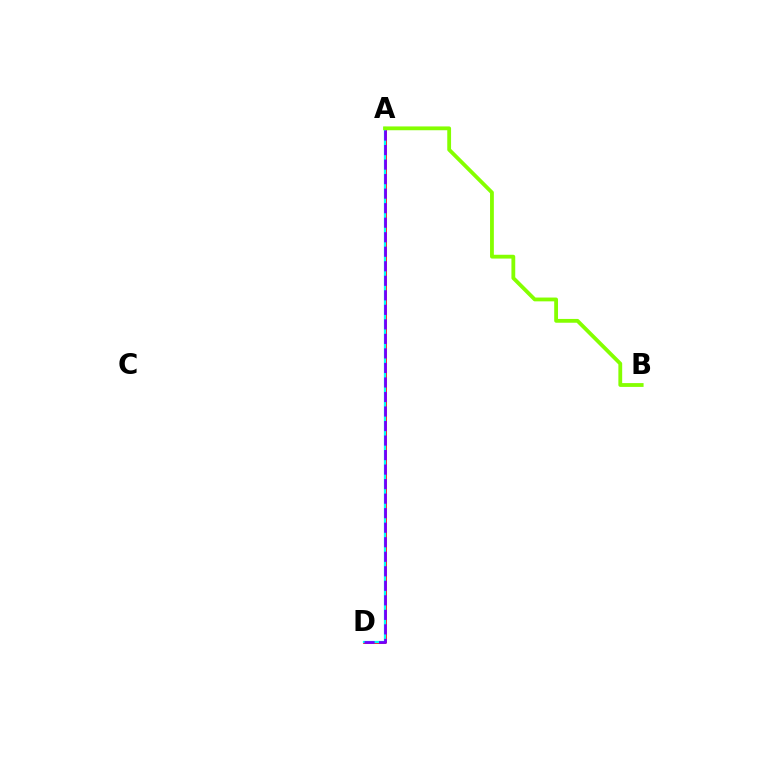{('A', 'D'): [{'color': '#ff0000', 'line_style': 'solid', 'thickness': 1.98}, {'color': '#00fff6', 'line_style': 'solid', 'thickness': 1.62}, {'color': '#7200ff', 'line_style': 'dashed', 'thickness': 1.97}], ('A', 'B'): [{'color': '#84ff00', 'line_style': 'solid', 'thickness': 2.74}]}